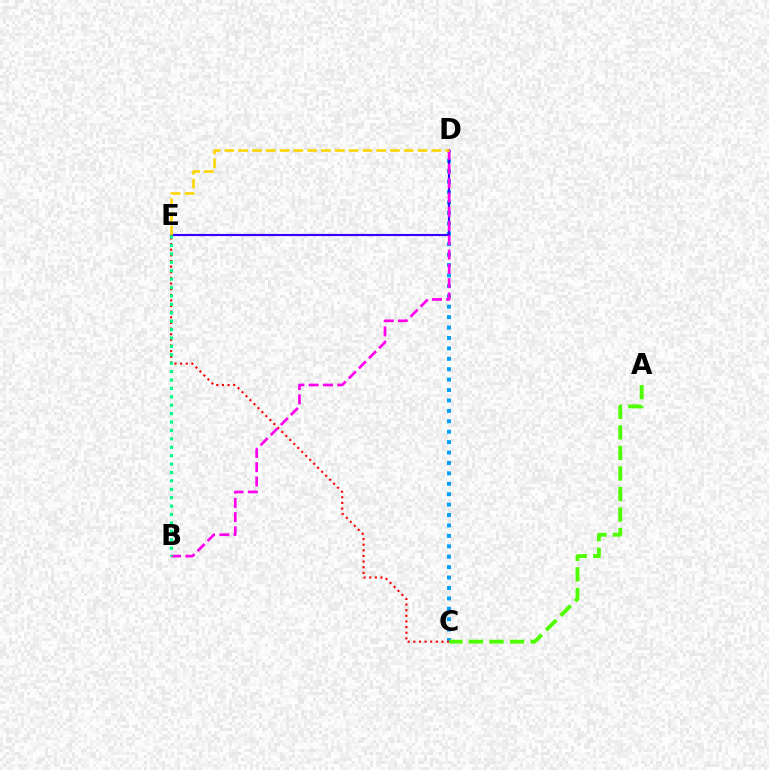{('C', 'D'): [{'color': '#009eff', 'line_style': 'dotted', 'thickness': 2.83}], ('C', 'E'): [{'color': '#ff0000', 'line_style': 'dotted', 'thickness': 1.53}], ('A', 'C'): [{'color': '#4fff00', 'line_style': 'dashed', 'thickness': 2.79}], ('D', 'E'): [{'color': '#3700ff', 'line_style': 'solid', 'thickness': 1.55}, {'color': '#ffd500', 'line_style': 'dashed', 'thickness': 1.88}], ('B', 'D'): [{'color': '#ff00ed', 'line_style': 'dashed', 'thickness': 1.94}], ('B', 'E'): [{'color': '#00ff86', 'line_style': 'dotted', 'thickness': 2.28}]}